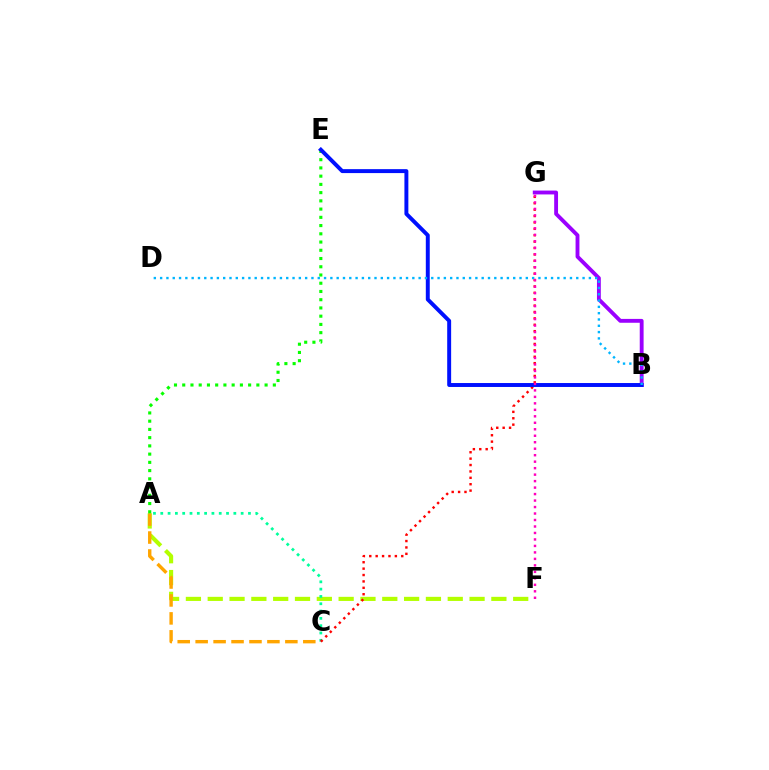{('A', 'F'): [{'color': '#b3ff00', 'line_style': 'dashed', 'thickness': 2.96}], ('B', 'G'): [{'color': '#9b00ff', 'line_style': 'solid', 'thickness': 2.78}], ('A', 'C'): [{'color': '#00ff9d', 'line_style': 'dotted', 'thickness': 1.99}, {'color': '#ffa500', 'line_style': 'dashed', 'thickness': 2.44}], ('C', 'G'): [{'color': '#ff0000', 'line_style': 'dotted', 'thickness': 1.74}], ('A', 'E'): [{'color': '#08ff00', 'line_style': 'dotted', 'thickness': 2.24}], ('B', 'E'): [{'color': '#0010ff', 'line_style': 'solid', 'thickness': 2.84}], ('B', 'D'): [{'color': '#00b5ff', 'line_style': 'dotted', 'thickness': 1.71}], ('F', 'G'): [{'color': '#ff00bd', 'line_style': 'dotted', 'thickness': 1.76}]}